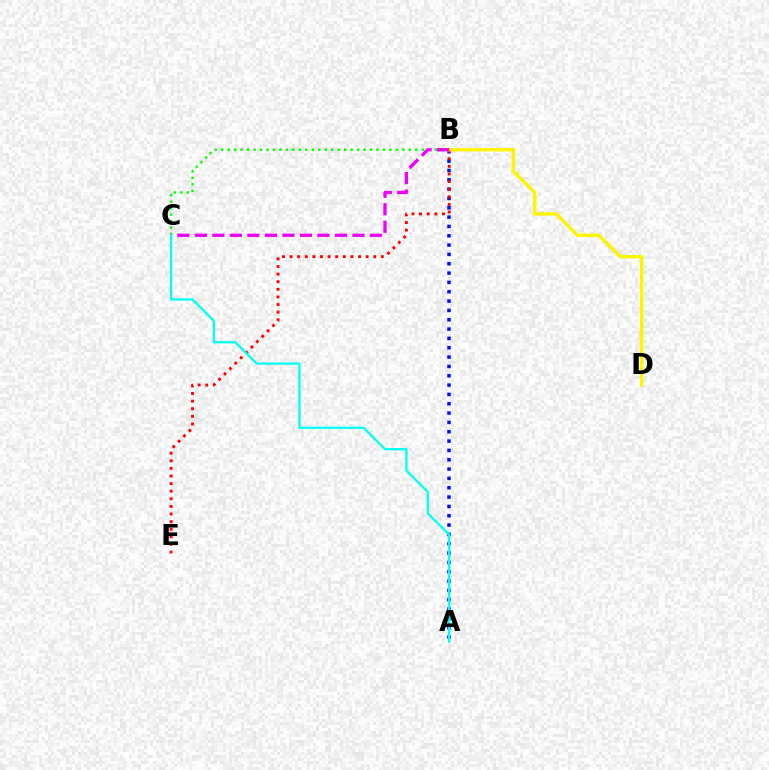{('B', 'C'): [{'color': '#08ff00', 'line_style': 'dotted', 'thickness': 1.76}, {'color': '#ee00ff', 'line_style': 'dashed', 'thickness': 2.38}], ('A', 'B'): [{'color': '#0010ff', 'line_style': 'dotted', 'thickness': 2.54}], ('B', 'E'): [{'color': '#ff0000', 'line_style': 'dotted', 'thickness': 2.07}], ('B', 'D'): [{'color': '#fcf500', 'line_style': 'solid', 'thickness': 2.45}], ('A', 'C'): [{'color': '#00fff6', 'line_style': 'solid', 'thickness': 1.64}]}